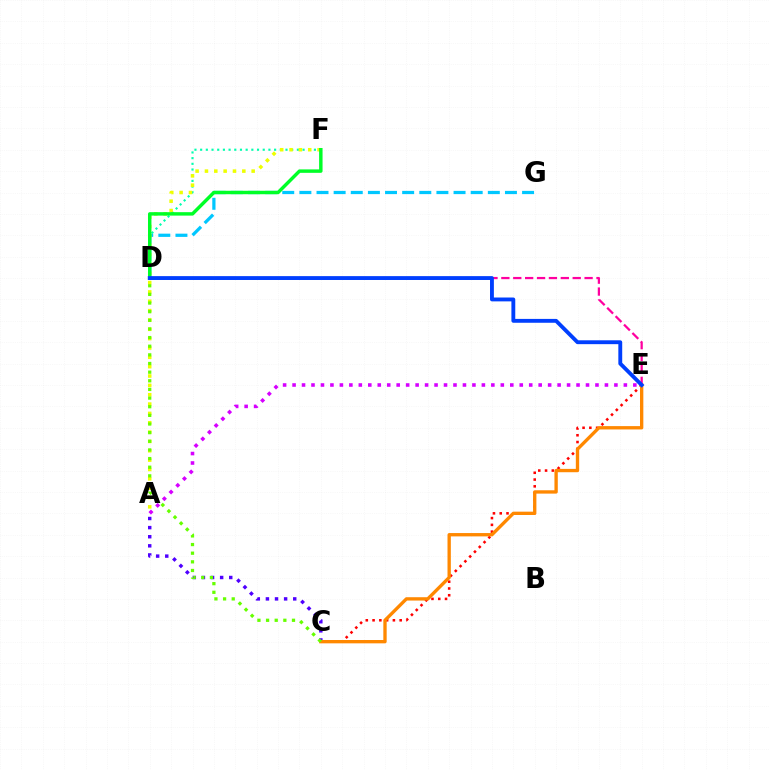{('D', 'G'): [{'color': '#00c7ff', 'line_style': 'dashed', 'thickness': 2.33}], ('A', 'C'): [{'color': '#4f00ff', 'line_style': 'dotted', 'thickness': 2.47}], ('D', 'F'): [{'color': '#00ffaf', 'line_style': 'dotted', 'thickness': 1.55}, {'color': '#00ff27', 'line_style': 'solid', 'thickness': 2.48}], ('C', 'E'): [{'color': '#ff0000', 'line_style': 'dotted', 'thickness': 1.84}, {'color': '#ff8800', 'line_style': 'solid', 'thickness': 2.4}], ('A', 'F'): [{'color': '#eeff00', 'line_style': 'dotted', 'thickness': 2.54}], ('C', 'D'): [{'color': '#66ff00', 'line_style': 'dotted', 'thickness': 2.35}], ('D', 'E'): [{'color': '#ff00a0', 'line_style': 'dashed', 'thickness': 1.62}, {'color': '#003fff', 'line_style': 'solid', 'thickness': 2.78}], ('A', 'E'): [{'color': '#d600ff', 'line_style': 'dotted', 'thickness': 2.57}]}